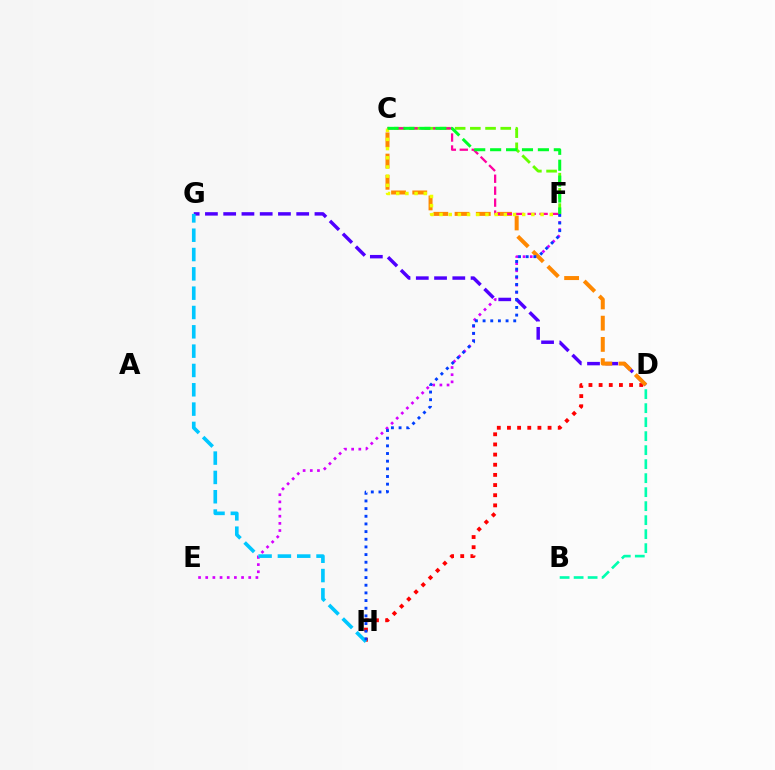{('C', 'F'): [{'color': '#66ff00', 'line_style': 'dashed', 'thickness': 2.07}, {'color': '#ff00a0', 'line_style': 'dashed', 'thickness': 1.62}, {'color': '#eeff00', 'line_style': 'dotted', 'thickness': 2.5}, {'color': '#00ff27', 'line_style': 'dashed', 'thickness': 2.16}], ('E', 'F'): [{'color': '#d600ff', 'line_style': 'dotted', 'thickness': 1.95}], ('D', 'H'): [{'color': '#ff0000', 'line_style': 'dotted', 'thickness': 2.76}], ('D', 'G'): [{'color': '#4f00ff', 'line_style': 'dashed', 'thickness': 2.48}], ('C', 'D'): [{'color': '#ff8800', 'line_style': 'dashed', 'thickness': 2.88}], ('B', 'D'): [{'color': '#00ffaf', 'line_style': 'dashed', 'thickness': 1.9}], ('G', 'H'): [{'color': '#00c7ff', 'line_style': 'dashed', 'thickness': 2.62}], ('F', 'H'): [{'color': '#003fff', 'line_style': 'dotted', 'thickness': 2.08}]}